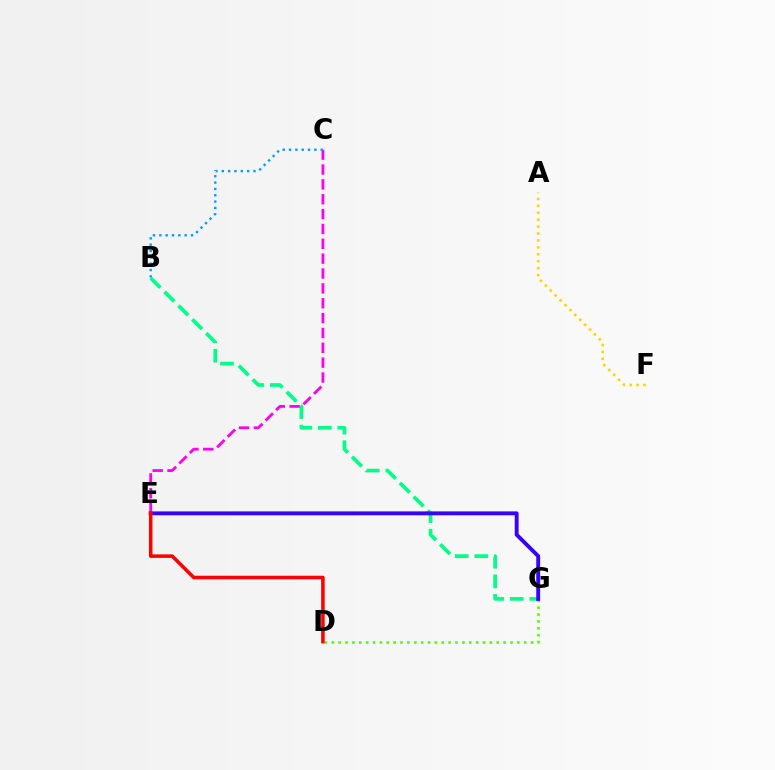{('D', 'G'): [{'color': '#4fff00', 'line_style': 'dotted', 'thickness': 1.87}], ('B', 'G'): [{'color': '#00ff86', 'line_style': 'dashed', 'thickness': 2.66}], ('C', 'E'): [{'color': '#ff00ed', 'line_style': 'dashed', 'thickness': 2.02}], ('E', 'G'): [{'color': '#3700ff', 'line_style': 'solid', 'thickness': 2.79}], ('B', 'C'): [{'color': '#009eff', 'line_style': 'dotted', 'thickness': 1.72}], ('D', 'E'): [{'color': '#ff0000', 'line_style': 'solid', 'thickness': 2.55}], ('A', 'F'): [{'color': '#ffd500', 'line_style': 'dotted', 'thickness': 1.88}]}